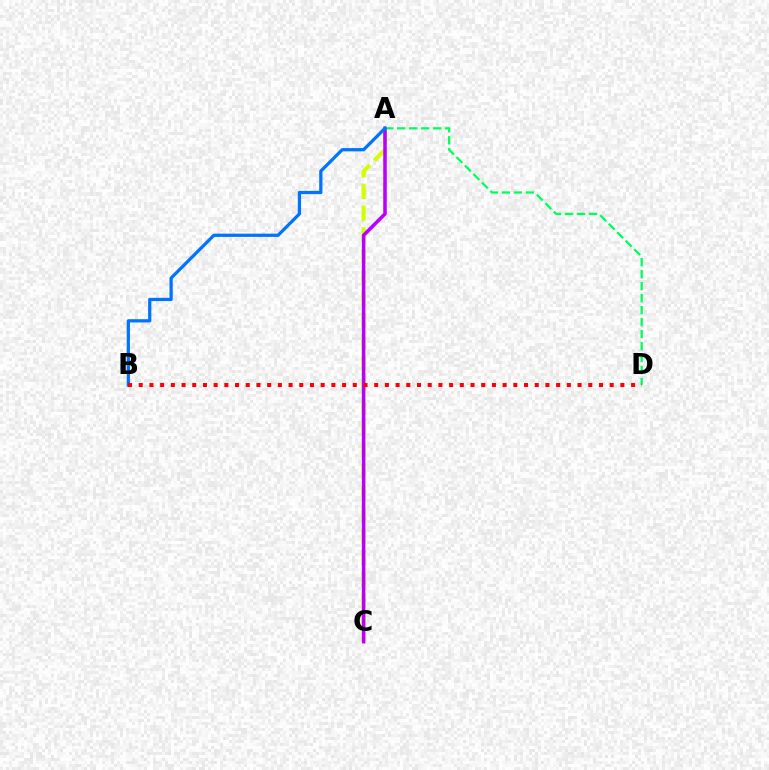{('A', 'C'): [{'color': '#d1ff00', 'line_style': 'dashed', 'thickness': 2.93}, {'color': '#b900ff', 'line_style': 'solid', 'thickness': 2.54}], ('A', 'D'): [{'color': '#00ff5c', 'line_style': 'dashed', 'thickness': 1.63}], ('A', 'B'): [{'color': '#0074ff', 'line_style': 'solid', 'thickness': 2.34}], ('B', 'D'): [{'color': '#ff0000', 'line_style': 'dotted', 'thickness': 2.91}]}